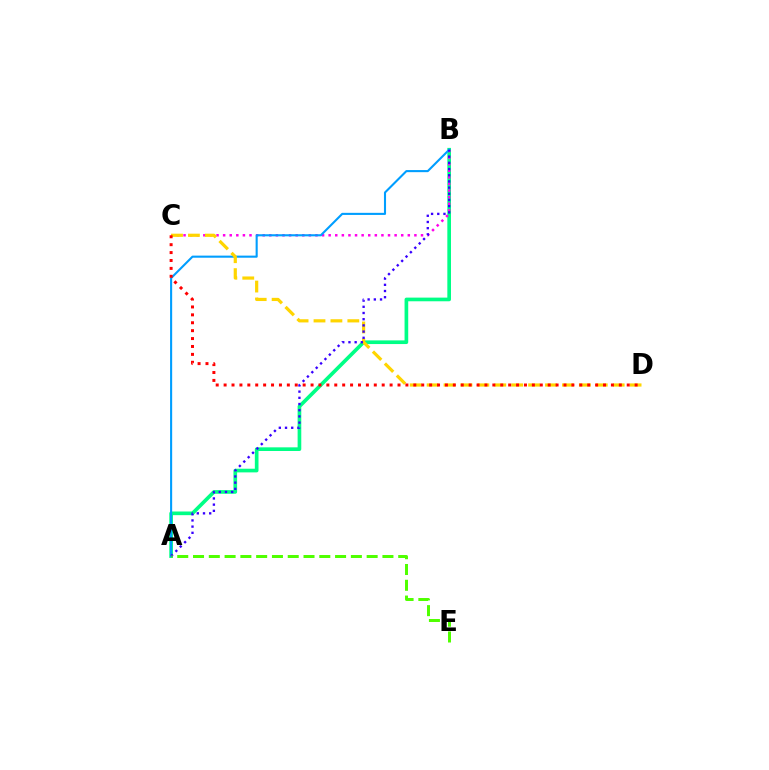{('A', 'B'): [{'color': '#00ff86', 'line_style': 'solid', 'thickness': 2.64}, {'color': '#009eff', 'line_style': 'solid', 'thickness': 1.51}, {'color': '#3700ff', 'line_style': 'dotted', 'thickness': 1.68}], ('B', 'C'): [{'color': '#ff00ed', 'line_style': 'dotted', 'thickness': 1.79}], ('C', 'D'): [{'color': '#ffd500', 'line_style': 'dashed', 'thickness': 2.3}, {'color': '#ff0000', 'line_style': 'dotted', 'thickness': 2.15}], ('A', 'E'): [{'color': '#4fff00', 'line_style': 'dashed', 'thickness': 2.14}]}